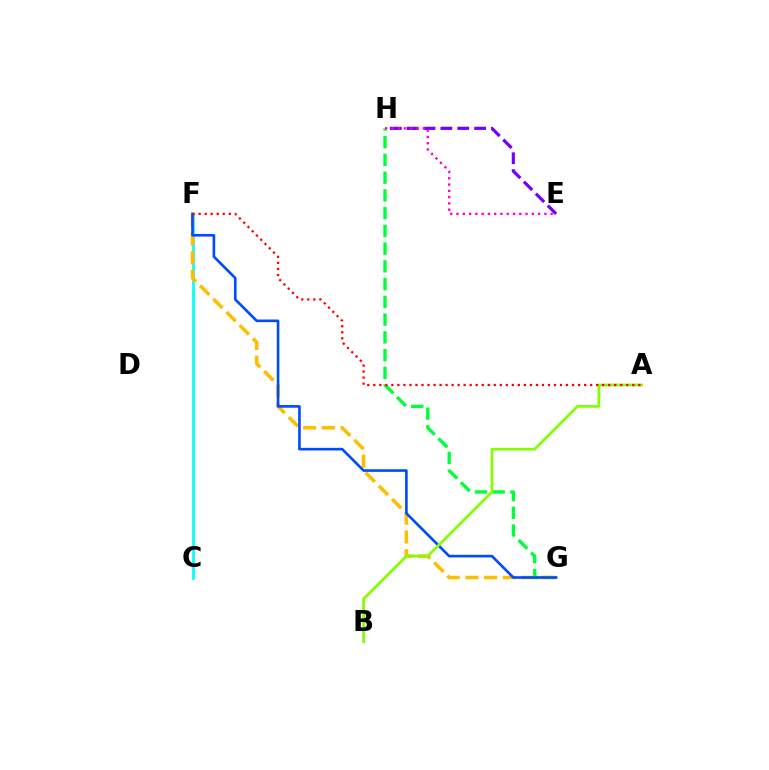{('E', 'H'): [{'color': '#7200ff', 'line_style': 'dashed', 'thickness': 2.29}, {'color': '#ff00cf', 'line_style': 'dotted', 'thickness': 1.71}], ('G', 'H'): [{'color': '#00ff39', 'line_style': 'dashed', 'thickness': 2.41}], ('C', 'F'): [{'color': '#00fff6', 'line_style': 'solid', 'thickness': 1.95}], ('F', 'G'): [{'color': '#ffbd00', 'line_style': 'dashed', 'thickness': 2.54}, {'color': '#004bff', 'line_style': 'solid', 'thickness': 1.9}], ('A', 'B'): [{'color': '#84ff00', 'line_style': 'solid', 'thickness': 1.98}], ('A', 'F'): [{'color': '#ff0000', 'line_style': 'dotted', 'thickness': 1.64}]}